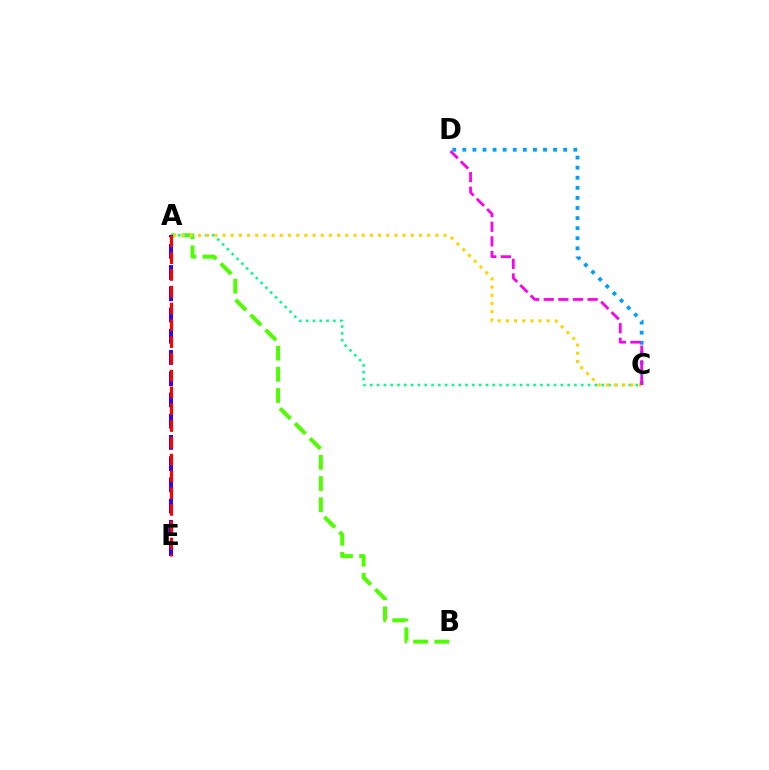{('C', 'D'): [{'color': '#009eff', 'line_style': 'dotted', 'thickness': 2.74}, {'color': '#ff00ed', 'line_style': 'dashed', 'thickness': 1.99}], ('A', 'B'): [{'color': '#4fff00', 'line_style': 'dashed', 'thickness': 2.88}], ('A', 'C'): [{'color': '#00ff86', 'line_style': 'dotted', 'thickness': 1.85}, {'color': '#ffd500', 'line_style': 'dotted', 'thickness': 2.22}], ('A', 'E'): [{'color': '#3700ff', 'line_style': 'dashed', 'thickness': 2.89}, {'color': '#ff0000', 'line_style': 'dashed', 'thickness': 2.28}]}